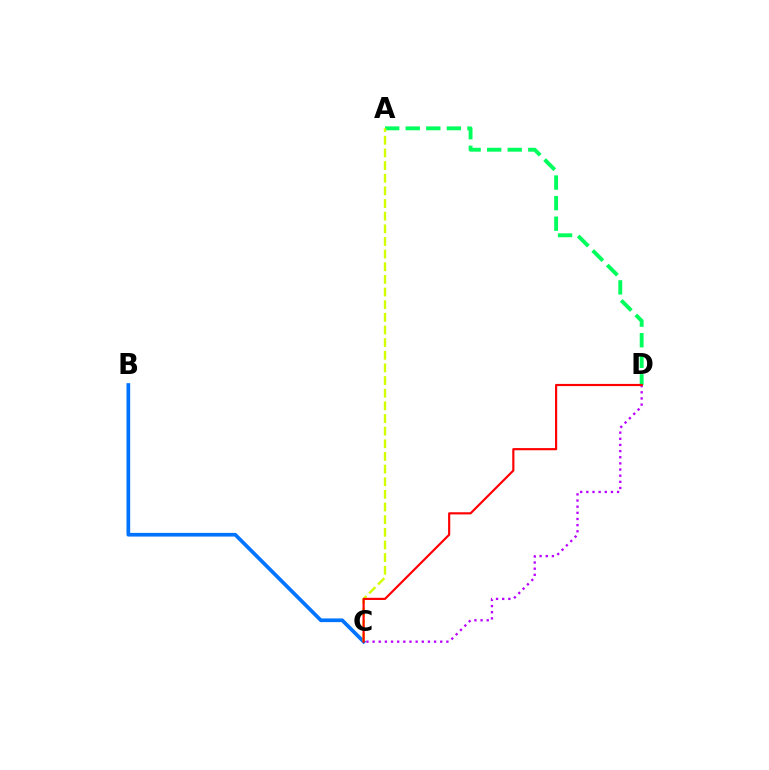{('B', 'C'): [{'color': '#0074ff', 'line_style': 'solid', 'thickness': 2.66}], ('A', 'D'): [{'color': '#00ff5c', 'line_style': 'dashed', 'thickness': 2.79}], ('A', 'C'): [{'color': '#d1ff00', 'line_style': 'dashed', 'thickness': 1.72}], ('C', 'D'): [{'color': '#b900ff', 'line_style': 'dotted', 'thickness': 1.67}, {'color': '#ff0000', 'line_style': 'solid', 'thickness': 1.56}]}